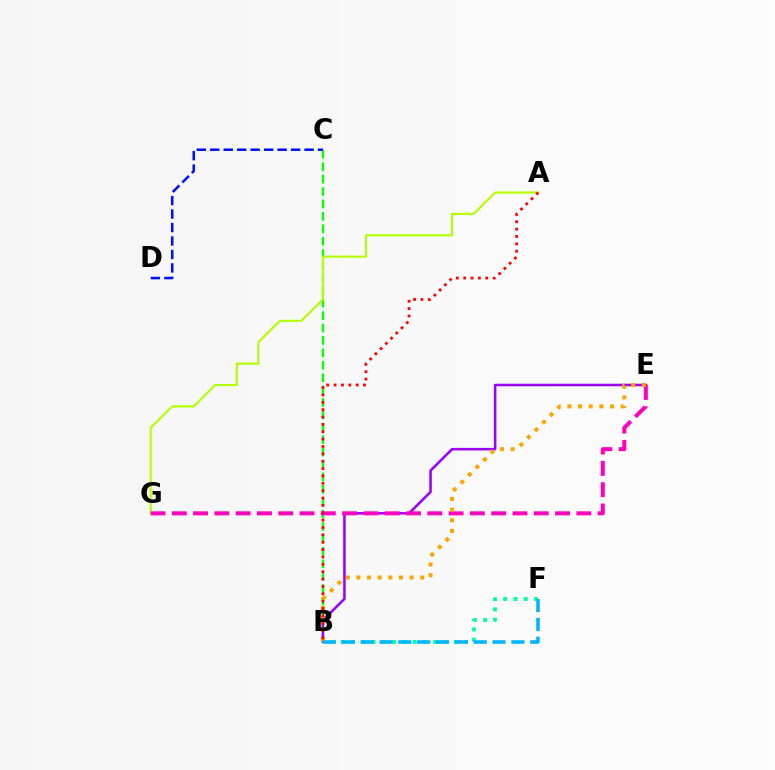{('B', 'C'): [{'color': '#08ff00', 'line_style': 'dashed', 'thickness': 1.69}], ('B', 'F'): [{'color': '#00ff9d', 'line_style': 'dotted', 'thickness': 2.79}, {'color': '#00b5ff', 'line_style': 'dashed', 'thickness': 2.56}], ('A', 'G'): [{'color': '#b3ff00', 'line_style': 'solid', 'thickness': 1.53}], ('B', 'E'): [{'color': '#9b00ff', 'line_style': 'solid', 'thickness': 1.83}, {'color': '#ffa500', 'line_style': 'dotted', 'thickness': 2.89}], ('C', 'D'): [{'color': '#0010ff', 'line_style': 'dashed', 'thickness': 1.83}], ('E', 'G'): [{'color': '#ff00bd', 'line_style': 'dashed', 'thickness': 2.89}], ('A', 'B'): [{'color': '#ff0000', 'line_style': 'dotted', 'thickness': 2.0}]}